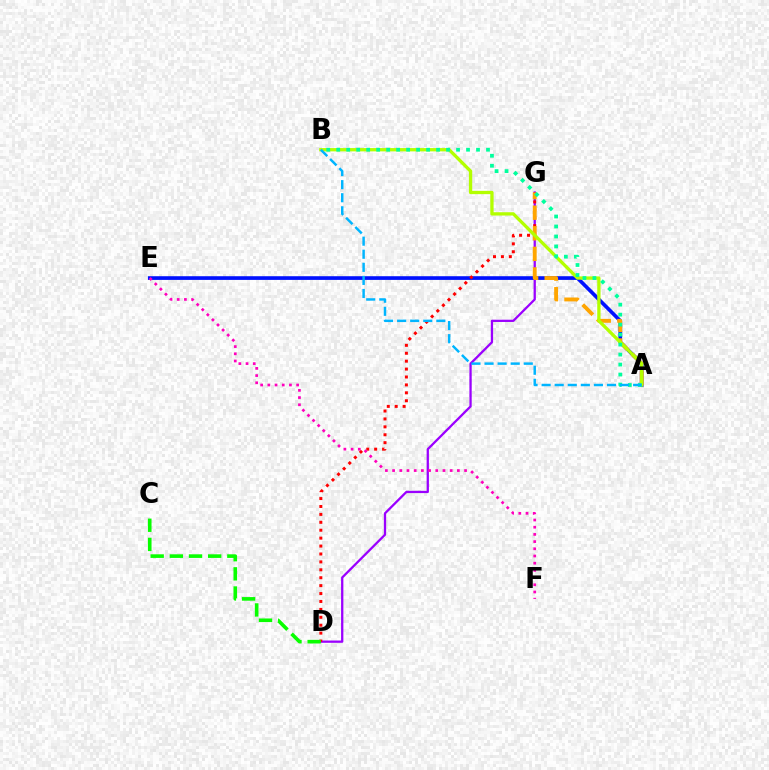{('A', 'E'): [{'color': '#0010ff', 'line_style': 'solid', 'thickness': 2.65}], ('D', 'G'): [{'color': '#9b00ff', 'line_style': 'solid', 'thickness': 1.64}, {'color': '#ff0000', 'line_style': 'dotted', 'thickness': 2.15}], ('E', 'F'): [{'color': '#ff00bd', 'line_style': 'dotted', 'thickness': 1.96}], ('A', 'G'): [{'color': '#ffa500', 'line_style': 'dashed', 'thickness': 2.8}], ('A', 'B'): [{'color': '#b3ff00', 'line_style': 'solid', 'thickness': 2.38}, {'color': '#00ff9d', 'line_style': 'dotted', 'thickness': 2.71}, {'color': '#00b5ff', 'line_style': 'dashed', 'thickness': 1.78}], ('C', 'D'): [{'color': '#08ff00', 'line_style': 'dashed', 'thickness': 2.6}]}